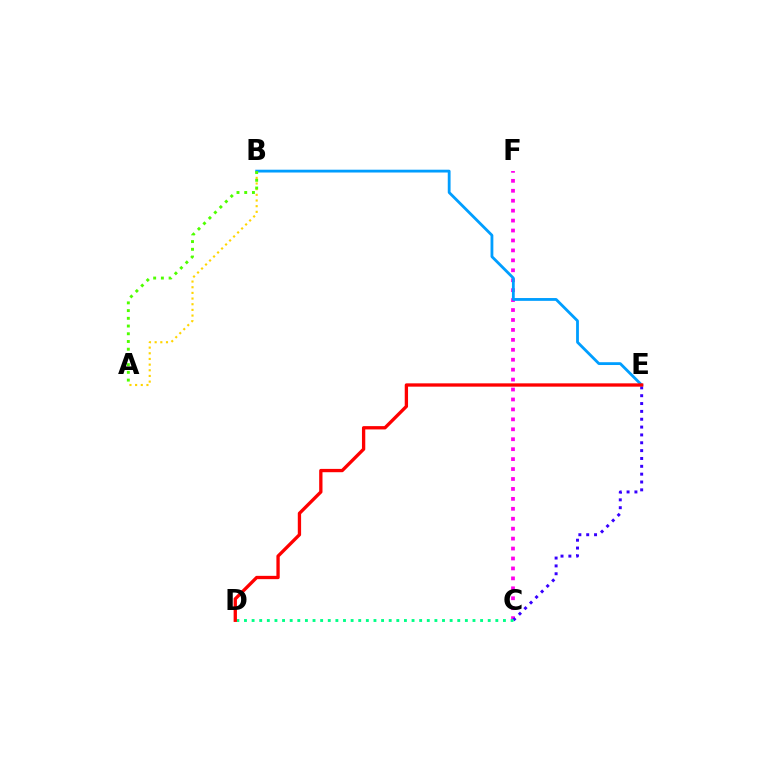{('C', 'F'): [{'color': '#ff00ed', 'line_style': 'dotted', 'thickness': 2.7}], ('C', 'E'): [{'color': '#3700ff', 'line_style': 'dotted', 'thickness': 2.13}], ('C', 'D'): [{'color': '#00ff86', 'line_style': 'dotted', 'thickness': 2.07}], ('A', 'B'): [{'color': '#ffd500', 'line_style': 'dotted', 'thickness': 1.54}, {'color': '#4fff00', 'line_style': 'dotted', 'thickness': 2.1}], ('B', 'E'): [{'color': '#009eff', 'line_style': 'solid', 'thickness': 2.02}], ('D', 'E'): [{'color': '#ff0000', 'line_style': 'solid', 'thickness': 2.39}]}